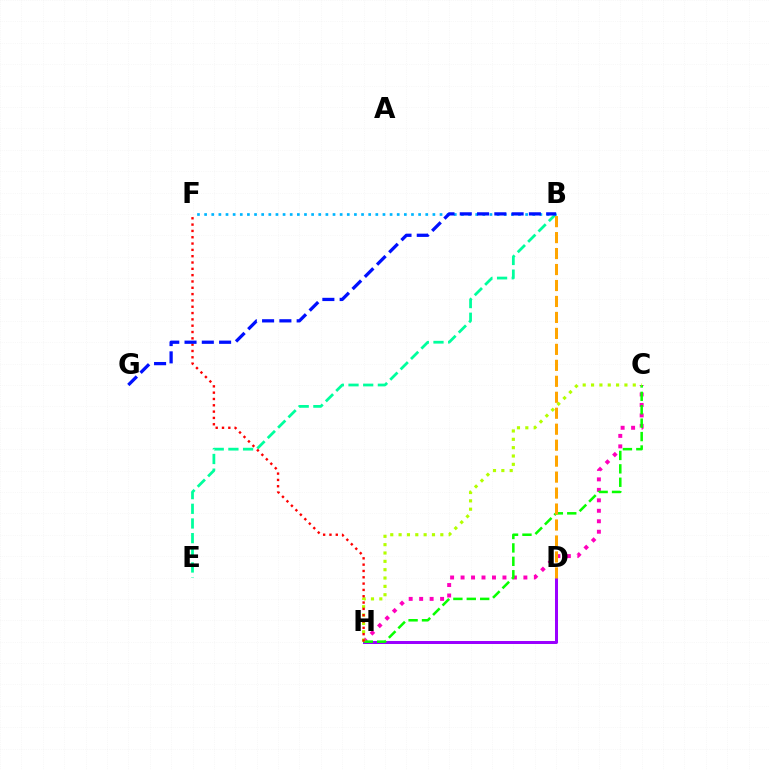{('C', 'H'): [{'color': '#ff00bd', 'line_style': 'dotted', 'thickness': 2.84}, {'color': '#08ff00', 'line_style': 'dashed', 'thickness': 1.82}, {'color': '#b3ff00', 'line_style': 'dotted', 'thickness': 2.27}], ('B', 'E'): [{'color': '#00ff9d', 'line_style': 'dashed', 'thickness': 1.99}], ('D', 'H'): [{'color': '#9b00ff', 'line_style': 'solid', 'thickness': 2.17}], ('B', 'D'): [{'color': '#ffa500', 'line_style': 'dashed', 'thickness': 2.17}], ('B', 'F'): [{'color': '#00b5ff', 'line_style': 'dotted', 'thickness': 1.94}], ('F', 'H'): [{'color': '#ff0000', 'line_style': 'dotted', 'thickness': 1.72}], ('B', 'G'): [{'color': '#0010ff', 'line_style': 'dashed', 'thickness': 2.35}]}